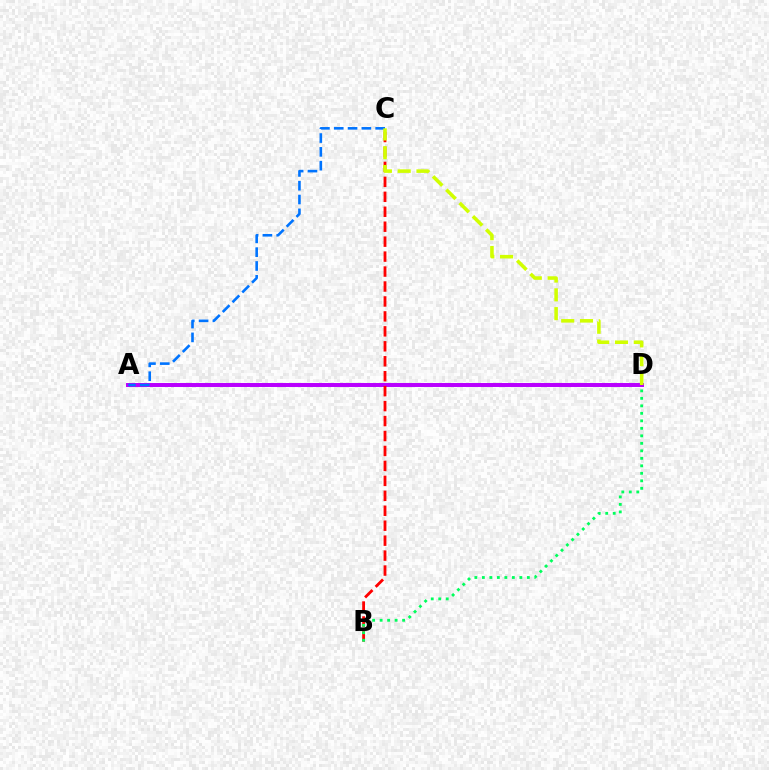{('A', 'D'): [{'color': '#b900ff', 'line_style': 'solid', 'thickness': 2.86}], ('A', 'C'): [{'color': '#0074ff', 'line_style': 'dashed', 'thickness': 1.88}], ('B', 'C'): [{'color': '#ff0000', 'line_style': 'dashed', 'thickness': 2.03}], ('B', 'D'): [{'color': '#00ff5c', 'line_style': 'dotted', 'thickness': 2.04}], ('C', 'D'): [{'color': '#d1ff00', 'line_style': 'dashed', 'thickness': 2.55}]}